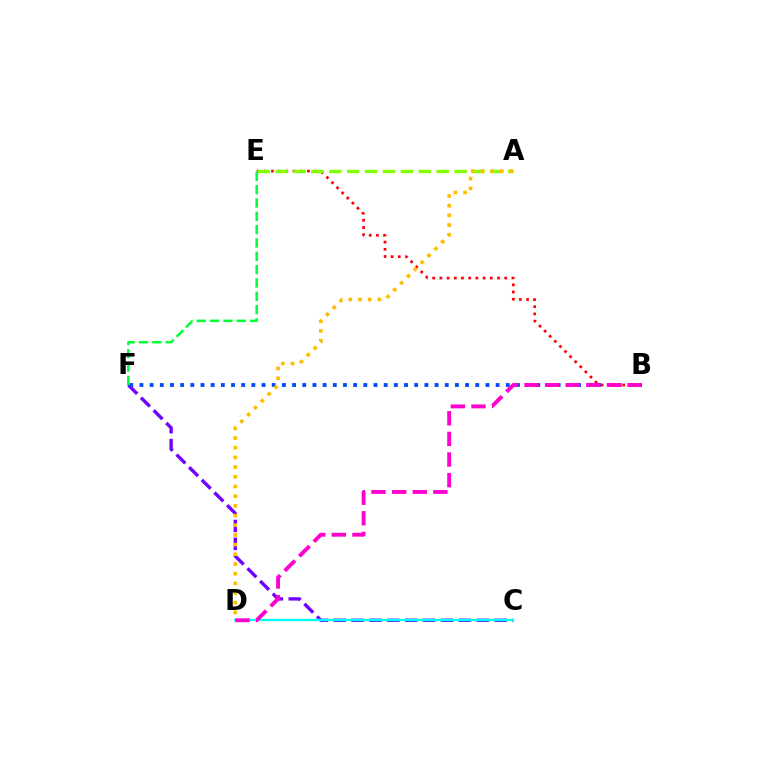{('C', 'F'): [{'color': '#7200ff', 'line_style': 'dashed', 'thickness': 2.43}], ('B', 'E'): [{'color': '#ff0000', 'line_style': 'dotted', 'thickness': 1.96}], ('A', 'E'): [{'color': '#84ff00', 'line_style': 'dashed', 'thickness': 2.43}], ('C', 'D'): [{'color': '#00fff6', 'line_style': 'solid', 'thickness': 1.71}], ('B', 'F'): [{'color': '#004bff', 'line_style': 'dotted', 'thickness': 2.76}], ('B', 'D'): [{'color': '#ff00cf', 'line_style': 'dashed', 'thickness': 2.8}], ('A', 'D'): [{'color': '#ffbd00', 'line_style': 'dotted', 'thickness': 2.63}], ('E', 'F'): [{'color': '#00ff39', 'line_style': 'dashed', 'thickness': 1.81}]}